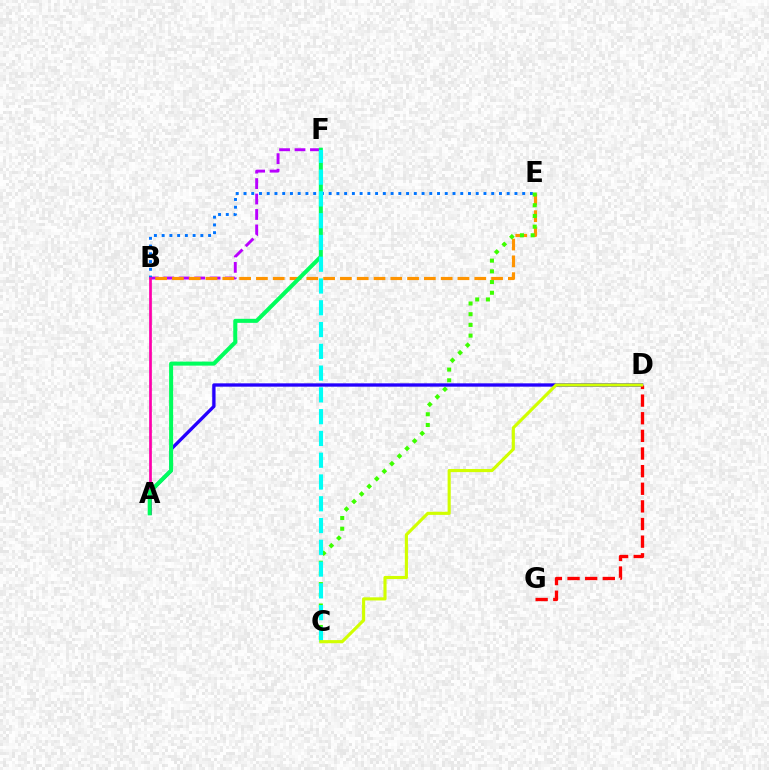{('B', 'F'): [{'color': '#b900ff', 'line_style': 'dashed', 'thickness': 2.1}], ('B', 'E'): [{'color': '#ff9400', 'line_style': 'dashed', 'thickness': 2.28}, {'color': '#0074ff', 'line_style': 'dotted', 'thickness': 2.1}], ('A', 'B'): [{'color': '#ff00ac', 'line_style': 'solid', 'thickness': 1.96}], ('C', 'E'): [{'color': '#3dff00', 'line_style': 'dotted', 'thickness': 2.91}], ('A', 'D'): [{'color': '#2500ff', 'line_style': 'solid', 'thickness': 2.39}], ('A', 'F'): [{'color': '#00ff5c', 'line_style': 'solid', 'thickness': 2.91}], ('D', 'G'): [{'color': '#ff0000', 'line_style': 'dashed', 'thickness': 2.4}], ('C', 'F'): [{'color': '#00fff6', 'line_style': 'dashed', 'thickness': 2.96}], ('C', 'D'): [{'color': '#d1ff00', 'line_style': 'solid', 'thickness': 2.25}]}